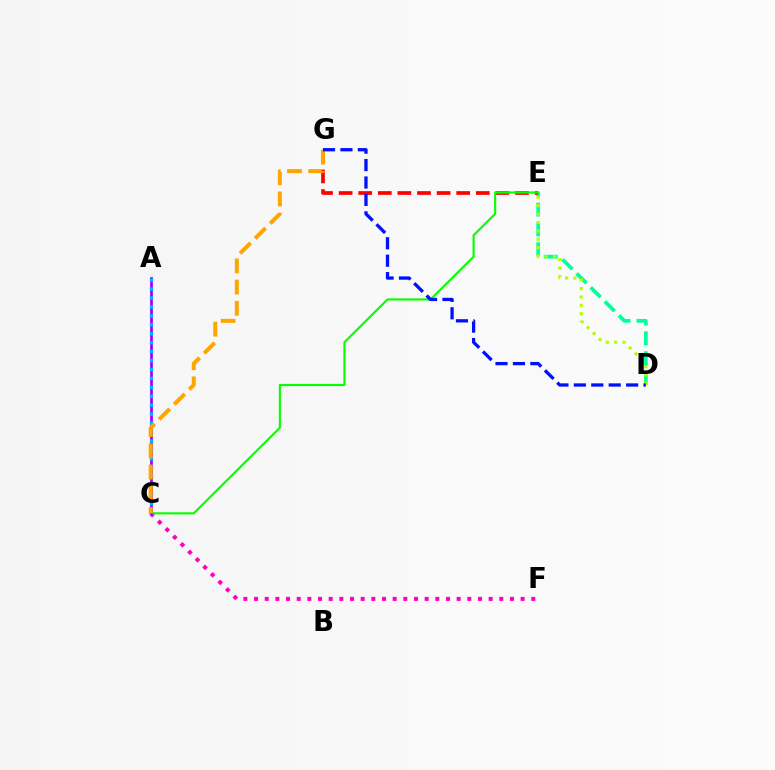{('D', 'E'): [{'color': '#00ff9d', 'line_style': 'dashed', 'thickness': 2.7}, {'color': '#b3ff00', 'line_style': 'dotted', 'thickness': 2.28}], ('C', 'F'): [{'color': '#ff00bd', 'line_style': 'dotted', 'thickness': 2.9}], ('E', 'G'): [{'color': '#ff0000', 'line_style': 'dashed', 'thickness': 2.66}], ('C', 'E'): [{'color': '#08ff00', 'line_style': 'solid', 'thickness': 1.54}], ('A', 'C'): [{'color': '#9b00ff', 'line_style': 'solid', 'thickness': 1.96}, {'color': '#00b5ff', 'line_style': 'dotted', 'thickness': 2.43}], ('C', 'G'): [{'color': '#ffa500', 'line_style': 'dashed', 'thickness': 2.88}], ('D', 'G'): [{'color': '#0010ff', 'line_style': 'dashed', 'thickness': 2.37}]}